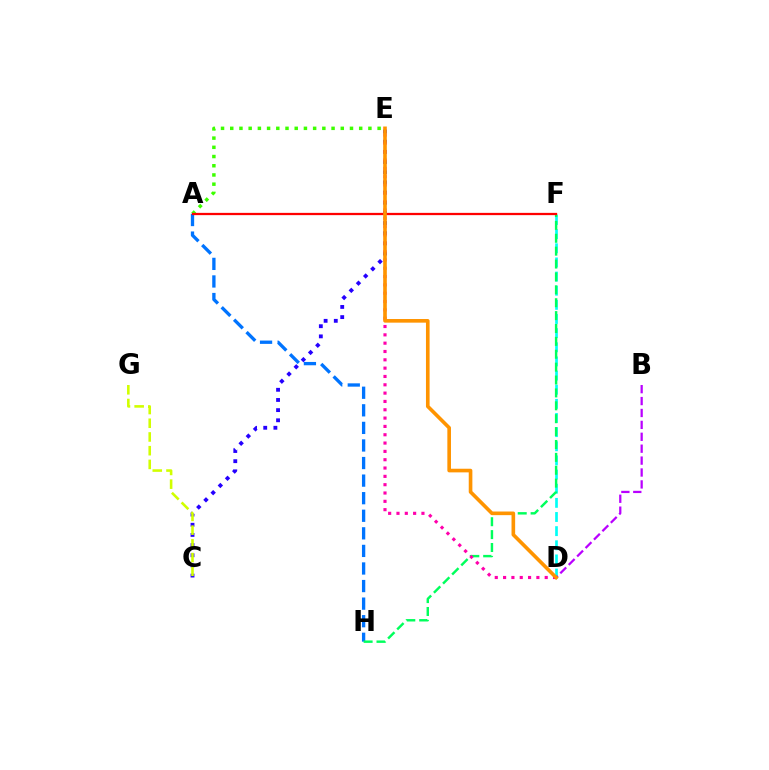{('A', 'E'): [{'color': '#3dff00', 'line_style': 'dotted', 'thickness': 2.5}], ('D', 'F'): [{'color': '#00fff6', 'line_style': 'dashed', 'thickness': 1.92}], ('A', 'H'): [{'color': '#0074ff', 'line_style': 'dashed', 'thickness': 2.39}], ('C', 'E'): [{'color': '#2500ff', 'line_style': 'dotted', 'thickness': 2.76}], ('C', 'G'): [{'color': '#d1ff00', 'line_style': 'dashed', 'thickness': 1.86}], ('F', 'H'): [{'color': '#00ff5c', 'line_style': 'dashed', 'thickness': 1.75}], ('A', 'F'): [{'color': '#ff0000', 'line_style': 'solid', 'thickness': 1.63}], ('D', 'E'): [{'color': '#ff00ac', 'line_style': 'dotted', 'thickness': 2.26}, {'color': '#ff9400', 'line_style': 'solid', 'thickness': 2.62}], ('B', 'D'): [{'color': '#b900ff', 'line_style': 'dashed', 'thickness': 1.62}]}